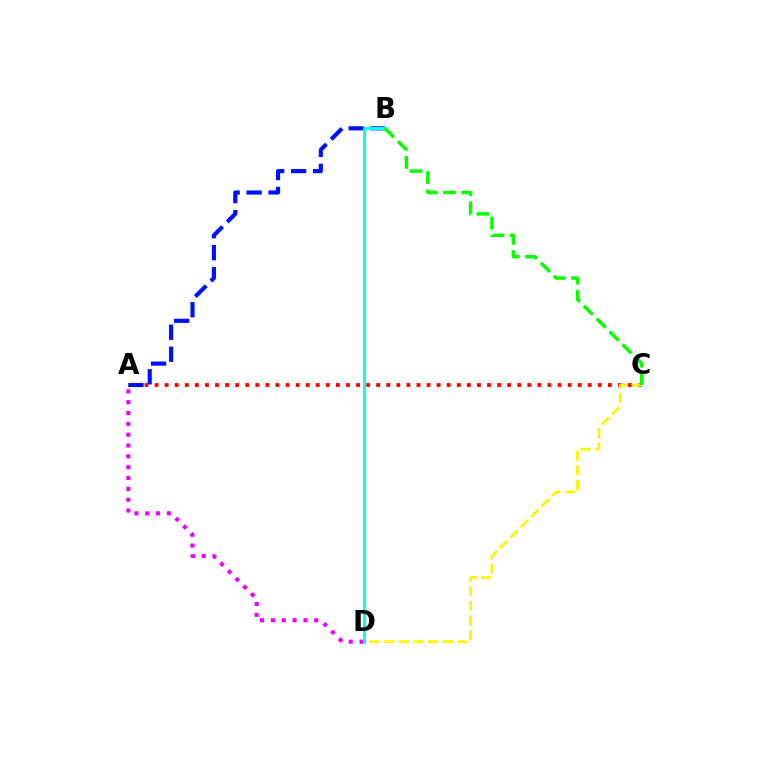{('A', 'C'): [{'color': '#ff0000', 'line_style': 'dotted', 'thickness': 2.74}], ('A', 'B'): [{'color': '#0010ff', 'line_style': 'dashed', 'thickness': 2.98}], ('A', 'D'): [{'color': '#ee00ff', 'line_style': 'dotted', 'thickness': 2.94}], ('C', 'D'): [{'color': '#fcf500', 'line_style': 'dashed', 'thickness': 1.99}], ('B', 'D'): [{'color': '#00fff6', 'line_style': 'solid', 'thickness': 2.14}], ('B', 'C'): [{'color': '#08ff00', 'line_style': 'dashed', 'thickness': 2.48}]}